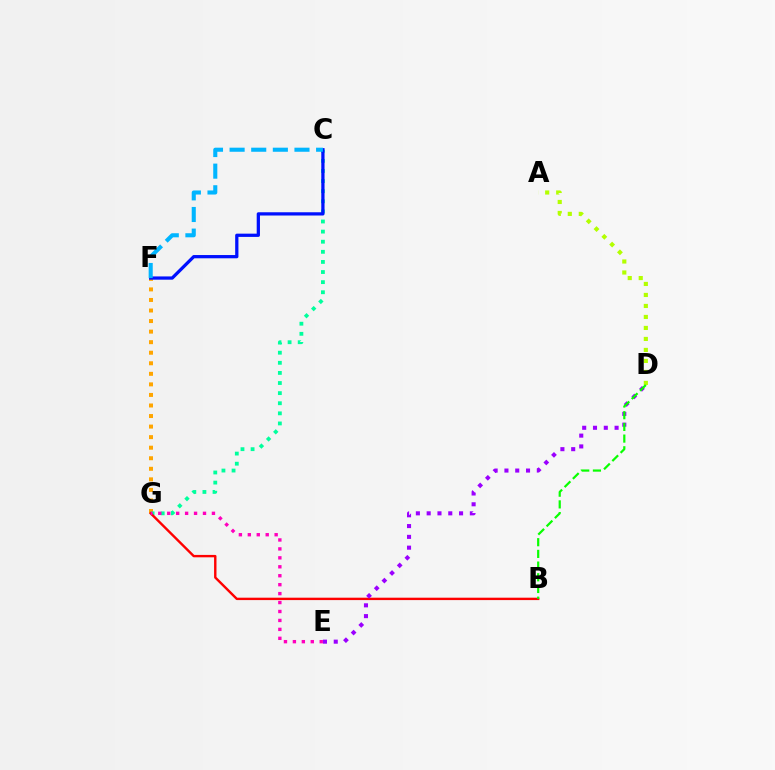{('A', 'D'): [{'color': '#b3ff00', 'line_style': 'dotted', 'thickness': 2.99}], ('F', 'G'): [{'color': '#ffa500', 'line_style': 'dotted', 'thickness': 2.87}], ('C', 'G'): [{'color': '#00ff9d', 'line_style': 'dotted', 'thickness': 2.75}], ('B', 'G'): [{'color': '#ff0000', 'line_style': 'solid', 'thickness': 1.73}], ('C', 'F'): [{'color': '#0010ff', 'line_style': 'solid', 'thickness': 2.34}, {'color': '#00b5ff', 'line_style': 'dashed', 'thickness': 2.94}], ('D', 'E'): [{'color': '#9b00ff', 'line_style': 'dotted', 'thickness': 2.93}], ('E', 'G'): [{'color': '#ff00bd', 'line_style': 'dotted', 'thickness': 2.43}], ('B', 'D'): [{'color': '#08ff00', 'line_style': 'dashed', 'thickness': 1.59}]}